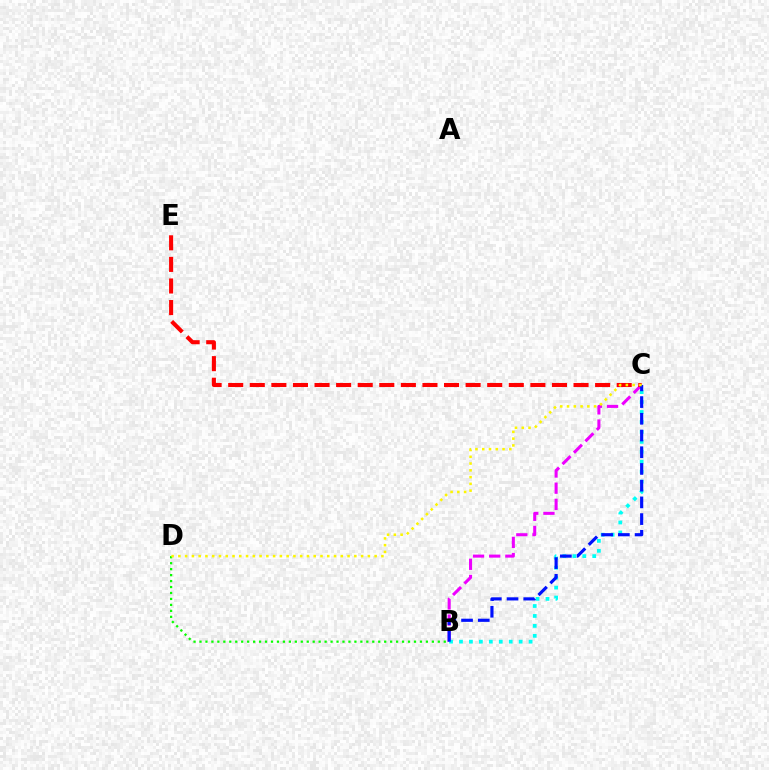{('B', 'C'): [{'color': '#ee00ff', 'line_style': 'dashed', 'thickness': 2.2}, {'color': '#00fff6', 'line_style': 'dotted', 'thickness': 2.7}, {'color': '#0010ff', 'line_style': 'dashed', 'thickness': 2.27}], ('C', 'E'): [{'color': '#ff0000', 'line_style': 'dashed', 'thickness': 2.93}], ('B', 'D'): [{'color': '#08ff00', 'line_style': 'dotted', 'thickness': 1.62}], ('C', 'D'): [{'color': '#fcf500', 'line_style': 'dotted', 'thickness': 1.84}]}